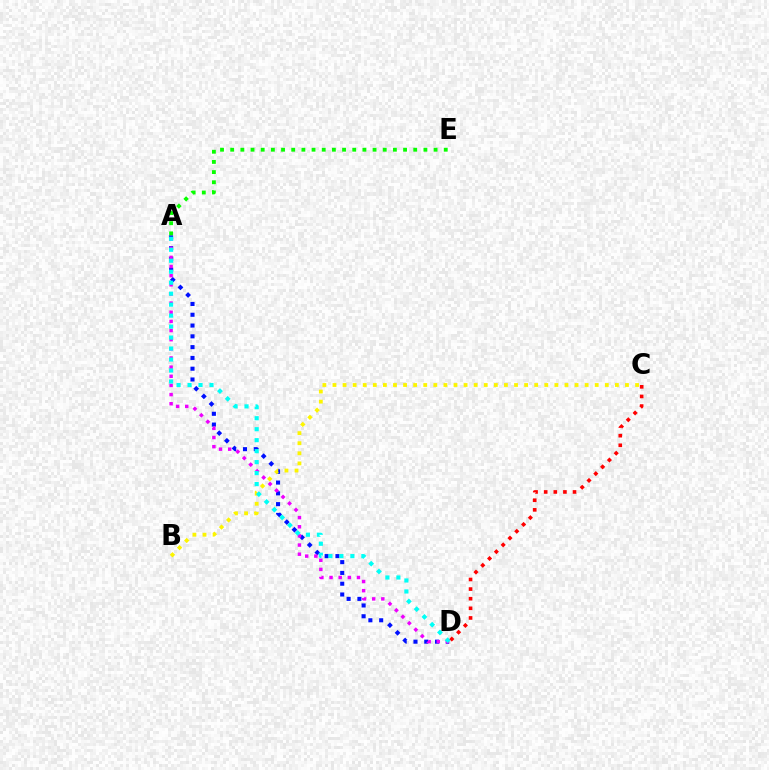{('A', 'D'): [{'color': '#0010ff', 'line_style': 'dotted', 'thickness': 2.93}, {'color': '#ee00ff', 'line_style': 'dotted', 'thickness': 2.49}, {'color': '#00fff6', 'line_style': 'dotted', 'thickness': 2.98}], ('A', 'E'): [{'color': '#08ff00', 'line_style': 'dotted', 'thickness': 2.76}], ('B', 'C'): [{'color': '#fcf500', 'line_style': 'dotted', 'thickness': 2.74}], ('C', 'D'): [{'color': '#ff0000', 'line_style': 'dotted', 'thickness': 2.61}]}